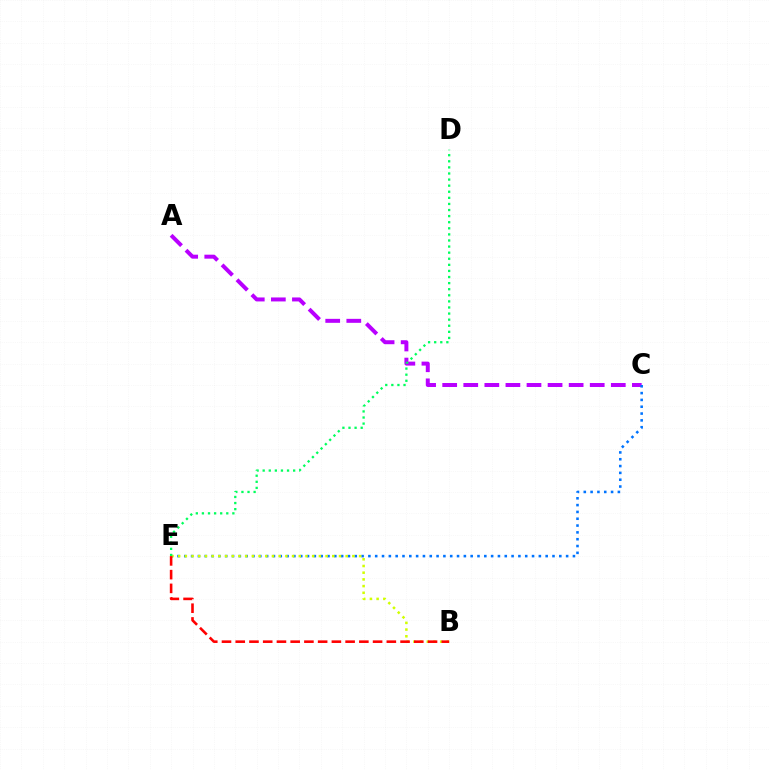{('A', 'C'): [{'color': '#b900ff', 'line_style': 'dashed', 'thickness': 2.86}], ('C', 'E'): [{'color': '#0074ff', 'line_style': 'dotted', 'thickness': 1.85}], ('B', 'E'): [{'color': '#d1ff00', 'line_style': 'dotted', 'thickness': 1.82}, {'color': '#ff0000', 'line_style': 'dashed', 'thickness': 1.87}], ('D', 'E'): [{'color': '#00ff5c', 'line_style': 'dotted', 'thickness': 1.65}]}